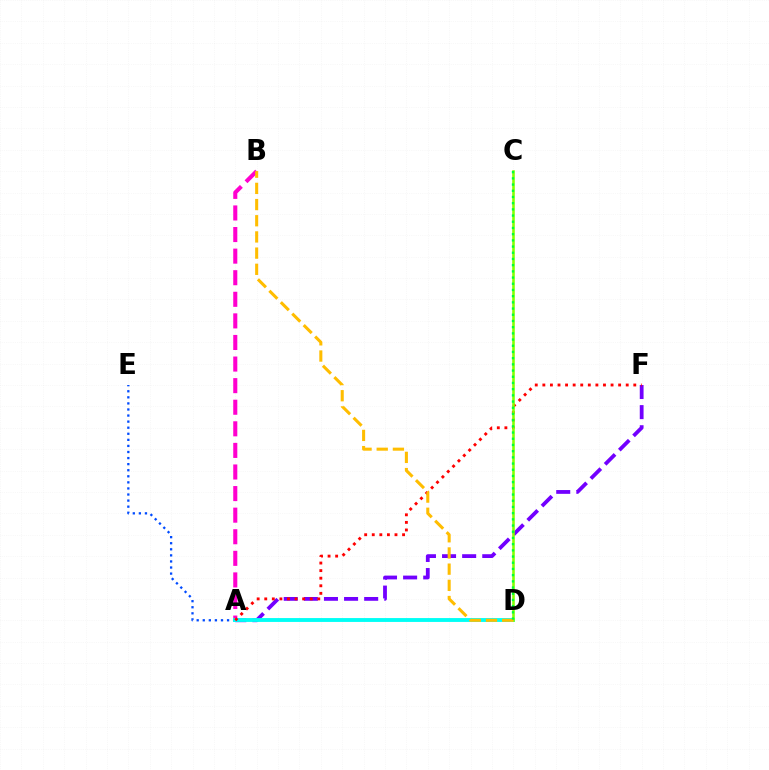{('A', 'F'): [{'color': '#7200ff', 'line_style': 'dashed', 'thickness': 2.73}, {'color': '#ff0000', 'line_style': 'dotted', 'thickness': 2.06}], ('A', 'B'): [{'color': '#ff00cf', 'line_style': 'dashed', 'thickness': 2.93}], ('A', 'E'): [{'color': '#004bff', 'line_style': 'dotted', 'thickness': 1.65}], ('A', 'D'): [{'color': '#00fff6', 'line_style': 'solid', 'thickness': 2.79}], ('C', 'D'): [{'color': '#84ff00', 'line_style': 'solid', 'thickness': 1.86}, {'color': '#00ff39', 'line_style': 'dotted', 'thickness': 1.68}], ('B', 'D'): [{'color': '#ffbd00', 'line_style': 'dashed', 'thickness': 2.2}]}